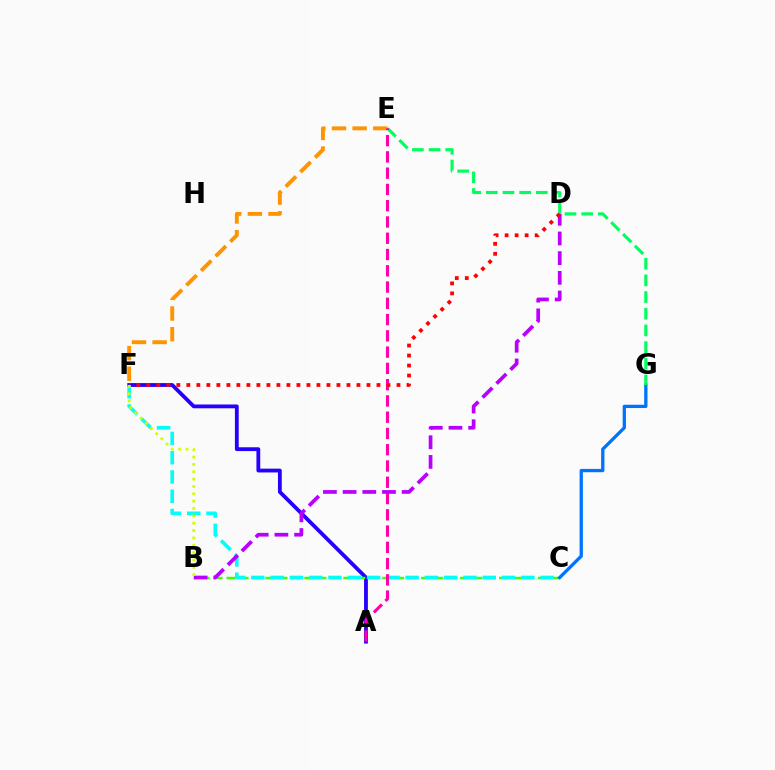{('A', 'F'): [{'color': '#2500ff', 'line_style': 'solid', 'thickness': 2.74}], ('B', 'C'): [{'color': '#3dff00', 'line_style': 'dashed', 'thickness': 1.76}], ('C', 'G'): [{'color': '#0074ff', 'line_style': 'solid', 'thickness': 2.38}], ('E', 'G'): [{'color': '#00ff5c', 'line_style': 'dashed', 'thickness': 2.27}], ('E', 'F'): [{'color': '#ff9400', 'line_style': 'dashed', 'thickness': 2.81}], ('C', 'F'): [{'color': '#00fff6', 'line_style': 'dashed', 'thickness': 2.62}], ('A', 'E'): [{'color': '#ff00ac', 'line_style': 'dashed', 'thickness': 2.21}], ('B', 'D'): [{'color': '#b900ff', 'line_style': 'dashed', 'thickness': 2.67}], ('D', 'F'): [{'color': '#ff0000', 'line_style': 'dotted', 'thickness': 2.72}], ('B', 'F'): [{'color': '#d1ff00', 'line_style': 'dotted', 'thickness': 2.0}]}